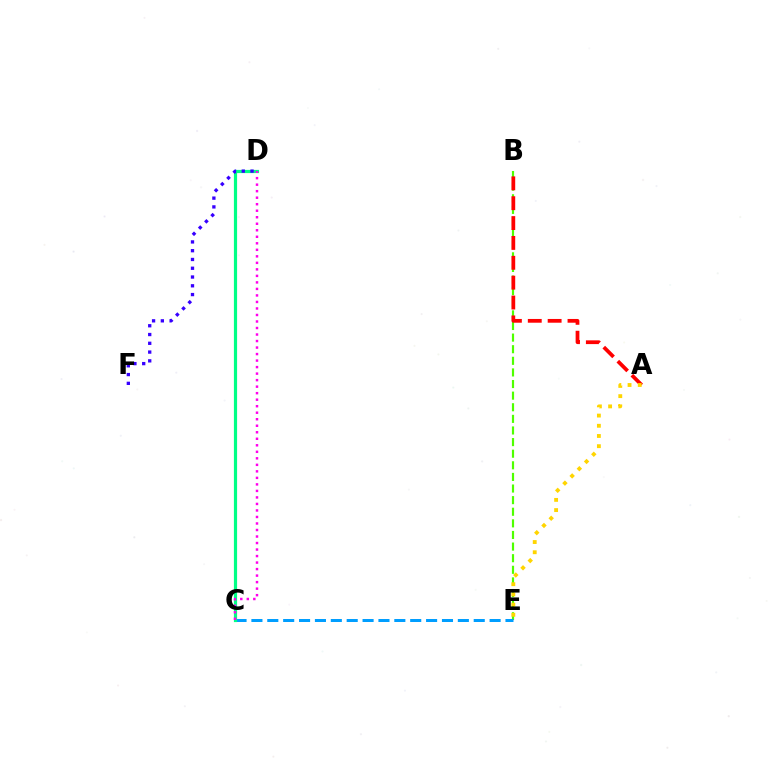{('B', 'E'): [{'color': '#4fff00', 'line_style': 'dashed', 'thickness': 1.58}], ('C', 'E'): [{'color': '#009eff', 'line_style': 'dashed', 'thickness': 2.16}], ('A', 'B'): [{'color': '#ff0000', 'line_style': 'dashed', 'thickness': 2.7}], ('C', 'D'): [{'color': '#00ff86', 'line_style': 'solid', 'thickness': 2.3}, {'color': '#ff00ed', 'line_style': 'dotted', 'thickness': 1.77}], ('A', 'E'): [{'color': '#ffd500', 'line_style': 'dotted', 'thickness': 2.77}], ('D', 'F'): [{'color': '#3700ff', 'line_style': 'dotted', 'thickness': 2.38}]}